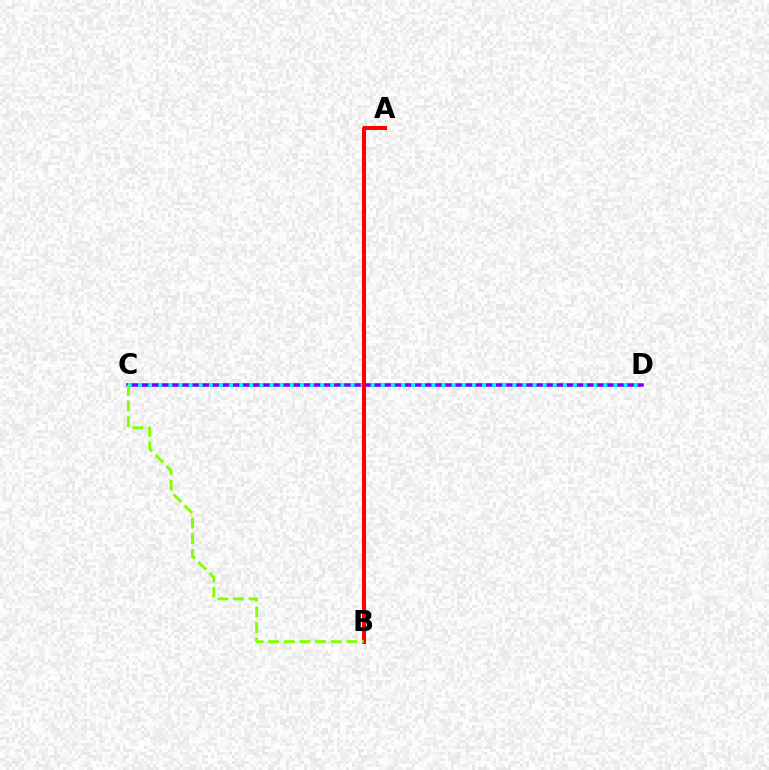{('C', 'D'): [{'color': '#7200ff', 'line_style': 'solid', 'thickness': 2.55}, {'color': '#00fff6', 'line_style': 'dotted', 'thickness': 2.75}], ('A', 'B'): [{'color': '#ff0000', 'line_style': 'solid', 'thickness': 2.89}], ('B', 'C'): [{'color': '#84ff00', 'line_style': 'dashed', 'thickness': 2.12}]}